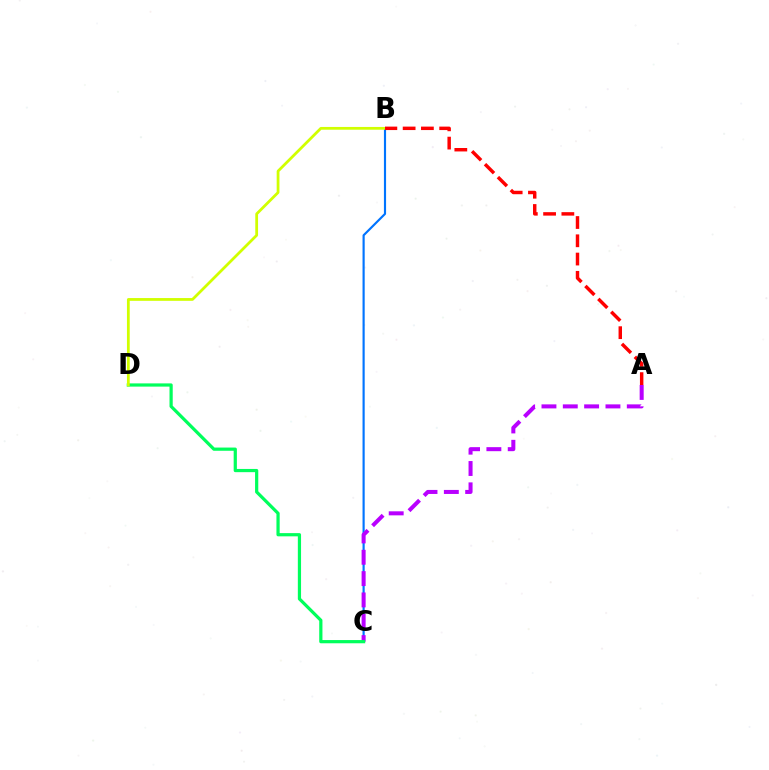{('B', 'C'): [{'color': '#0074ff', 'line_style': 'solid', 'thickness': 1.56}], ('A', 'C'): [{'color': '#b900ff', 'line_style': 'dashed', 'thickness': 2.9}], ('C', 'D'): [{'color': '#00ff5c', 'line_style': 'solid', 'thickness': 2.32}], ('B', 'D'): [{'color': '#d1ff00', 'line_style': 'solid', 'thickness': 1.99}], ('A', 'B'): [{'color': '#ff0000', 'line_style': 'dashed', 'thickness': 2.48}]}